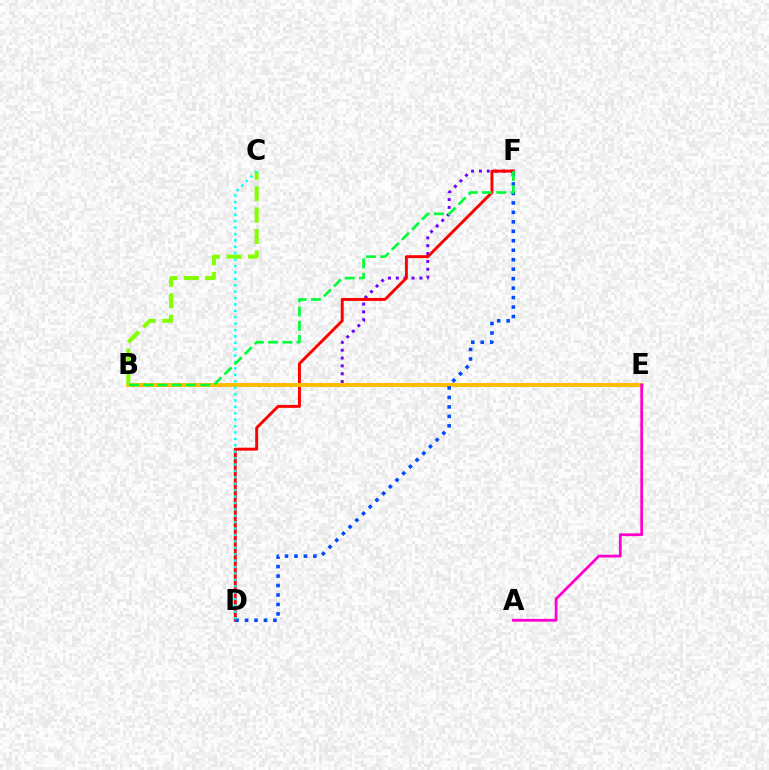{('B', 'F'): [{'color': '#7200ff', 'line_style': 'dotted', 'thickness': 2.13}, {'color': '#00ff39', 'line_style': 'dashed', 'thickness': 1.94}], ('D', 'F'): [{'color': '#ff0000', 'line_style': 'solid', 'thickness': 2.11}, {'color': '#004bff', 'line_style': 'dotted', 'thickness': 2.57}], ('B', 'E'): [{'color': '#ffbd00', 'line_style': 'solid', 'thickness': 2.81}], ('B', 'C'): [{'color': '#84ff00', 'line_style': 'dashed', 'thickness': 2.91}], ('A', 'E'): [{'color': '#ff00cf', 'line_style': 'solid', 'thickness': 1.98}], ('C', 'D'): [{'color': '#00fff6', 'line_style': 'dotted', 'thickness': 1.74}]}